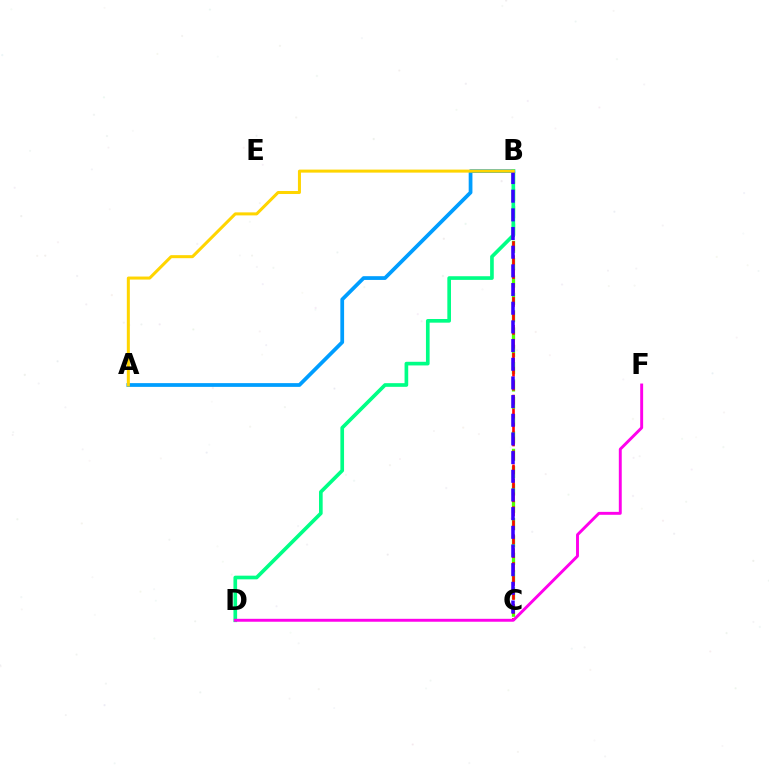{('B', 'C'): [{'color': '#4fff00', 'line_style': 'dashed', 'thickness': 2.35}, {'color': '#ff0000', 'line_style': 'dashed', 'thickness': 1.9}, {'color': '#3700ff', 'line_style': 'dashed', 'thickness': 2.54}], ('A', 'B'): [{'color': '#009eff', 'line_style': 'solid', 'thickness': 2.7}, {'color': '#ffd500', 'line_style': 'solid', 'thickness': 2.18}], ('B', 'D'): [{'color': '#00ff86', 'line_style': 'solid', 'thickness': 2.64}], ('D', 'F'): [{'color': '#ff00ed', 'line_style': 'solid', 'thickness': 2.1}]}